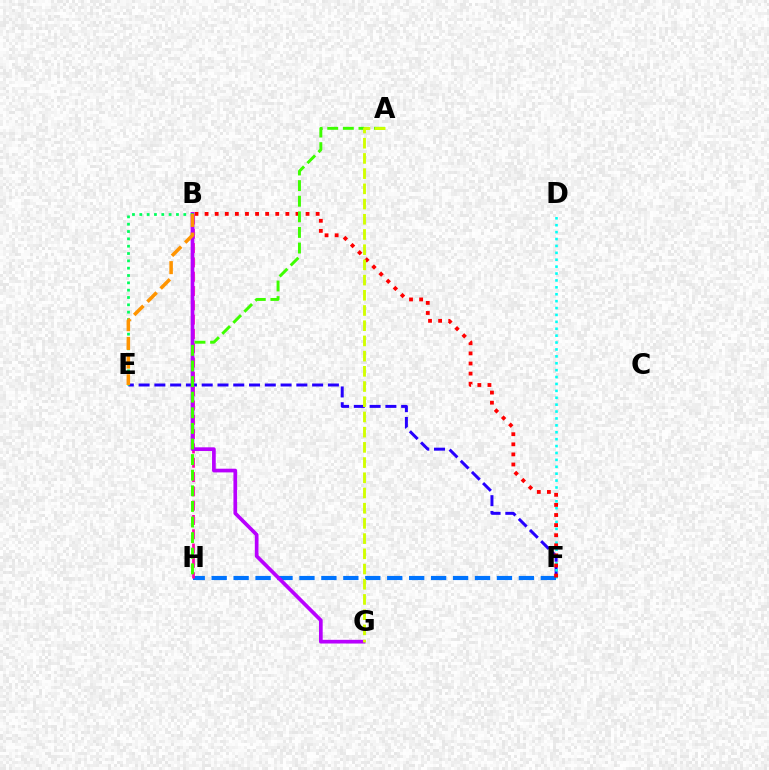{('E', 'F'): [{'color': '#2500ff', 'line_style': 'dashed', 'thickness': 2.14}], ('D', 'F'): [{'color': '#00fff6', 'line_style': 'dotted', 'thickness': 1.88}], ('F', 'H'): [{'color': '#0074ff', 'line_style': 'dashed', 'thickness': 2.98}], ('B', 'F'): [{'color': '#ff0000', 'line_style': 'dotted', 'thickness': 2.74}], ('B', 'H'): [{'color': '#ff00ac', 'line_style': 'dashed', 'thickness': 1.94}], ('B', 'G'): [{'color': '#b900ff', 'line_style': 'solid', 'thickness': 2.66}], ('B', 'E'): [{'color': '#00ff5c', 'line_style': 'dotted', 'thickness': 1.99}, {'color': '#ff9400', 'line_style': 'dashed', 'thickness': 2.54}], ('A', 'H'): [{'color': '#3dff00', 'line_style': 'dashed', 'thickness': 2.12}], ('A', 'G'): [{'color': '#d1ff00', 'line_style': 'dashed', 'thickness': 2.07}]}